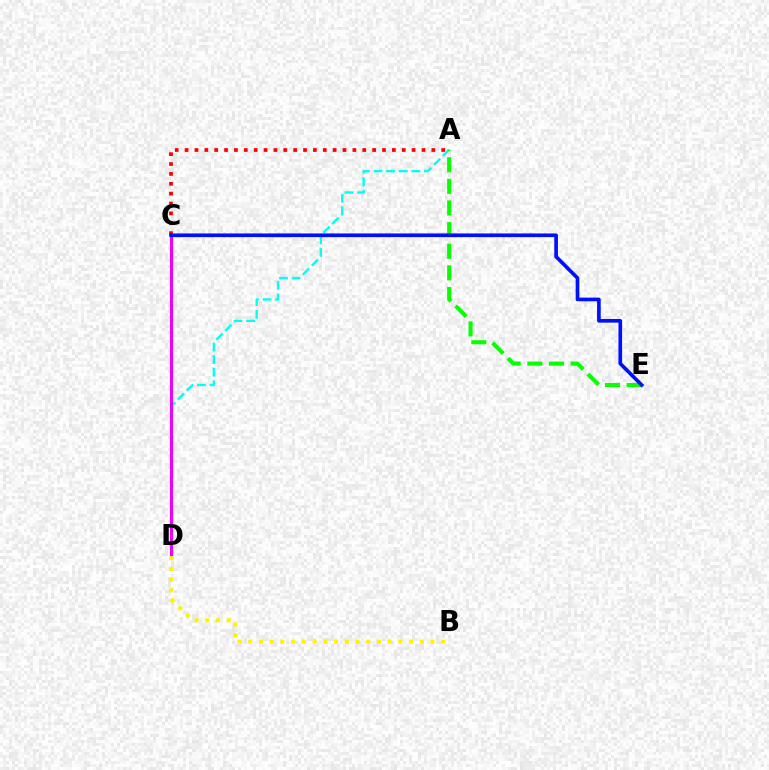{('A', 'D'): [{'color': '#00fff6', 'line_style': 'dashed', 'thickness': 1.71}], ('C', 'D'): [{'color': '#ee00ff', 'line_style': 'solid', 'thickness': 2.22}], ('A', 'C'): [{'color': '#ff0000', 'line_style': 'dotted', 'thickness': 2.68}], ('B', 'D'): [{'color': '#fcf500', 'line_style': 'dotted', 'thickness': 2.91}], ('A', 'E'): [{'color': '#08ff00', 'line_style': 'dashed', 'thickness': 2.94}], ('C', 'E'): [{'color': '#0010ff', 'line_style': 'solid', 'thickness': 2.63}]}